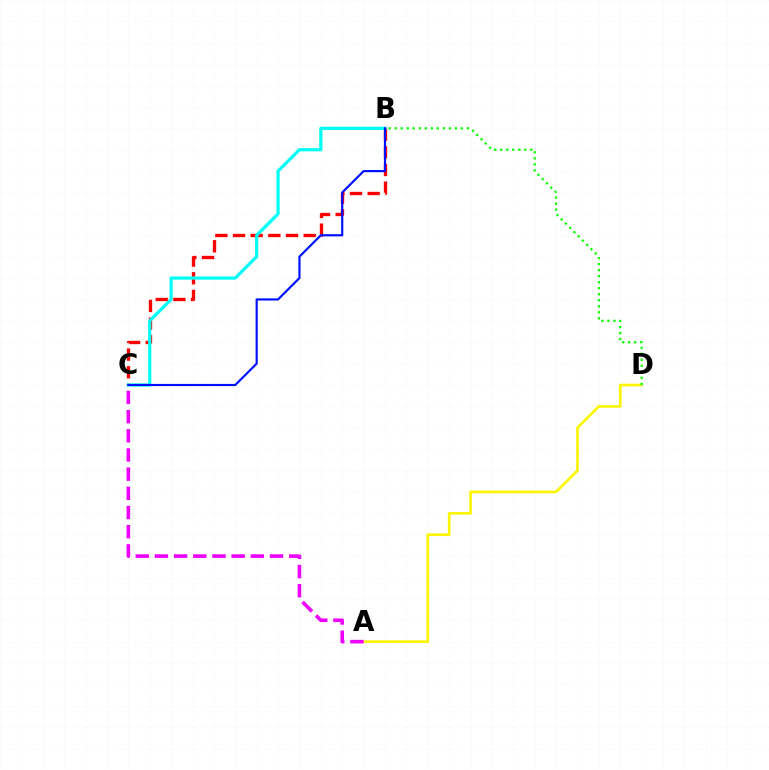{('A', 'D'): [{'color': '#fcf500', 'line_style': 'solid', 'thickness': 1.91}], ('B', 'C'): [{'color': '#ff0000', 'line_style': 'dashed', 'thickness': 2.4}, {'color': '#00fff6', 'line_style': 'solid', 'thickness': 2.31}, {'color': '#0010ff', 'line_style': 'solid', 'thickness': 1.57}], ('B', 'D'): [{'color': '#08ff00', 'line_style': 'dotted', 'thickness': 1.64}], ('A', 'C'): [{'color': '#ee00ff', 'line_style': 'dashed', 'thickness': 2.61}]}